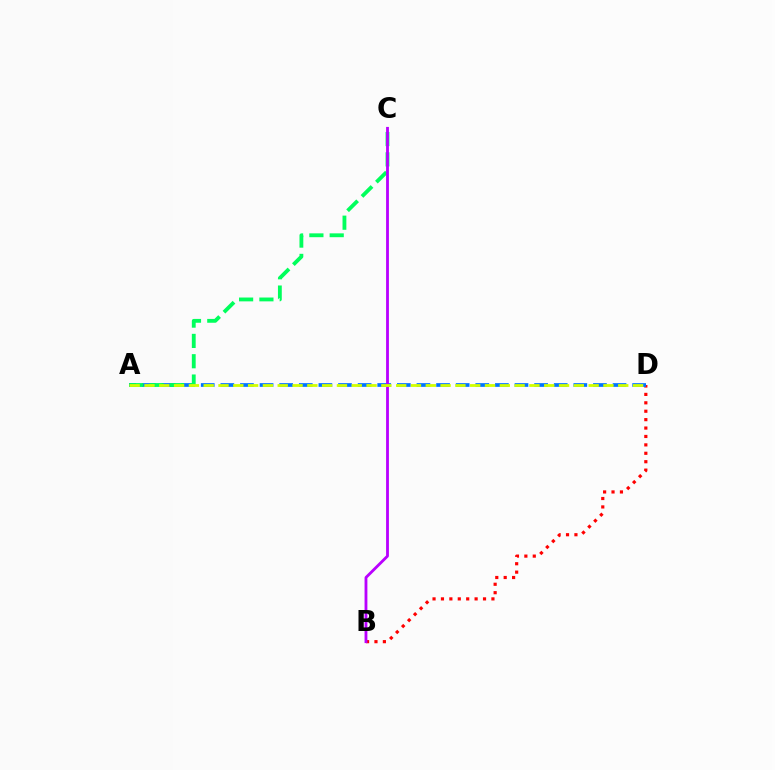{('B', 'D'): [{'color': '#ff0000', 'line_style': 'dotted', 'thickness': 2.29}], ('A', 'D'): [{'color': '#0074ff', 'line_style': 'dashed', 'thickness': 2.66}, {'color': '#d1ff00', 'line_style': 'dashed', 'thickness': 2.01}], ('A', 'C'): [{'color': '#00ff5c', 'line_style': 'dashed', 'thickness': 2.76}], ('B', 'C'): [{'color': '#b900ff', 'line_style': 'solid', 'thickness': 2.03}]}